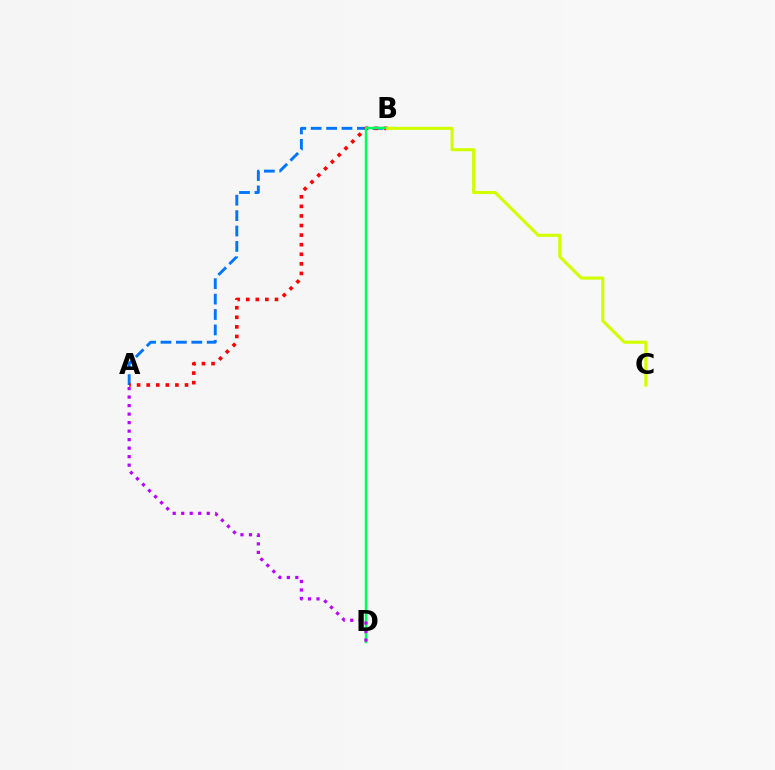{('A', 'B'): [{'color': '#0074ff', 'line_style': 'dashed', 'thickness': 2.09}, {'color': '#ff0000', 'line_style': 'dotted', 'thickness': 2.6}], ('B', 'D'): [{'color': '#00ff5c', 'line_style': 'solid', 'thickness': 1.77}], ('A', 'D'): [{'color': '#b900ff', 'line_style': 'dotted', 'thickness': 2.31}], ('B', 'C'): [{'color': '#d1ff00', 'line_style': 'solid', 'thickness': 2.23}]}